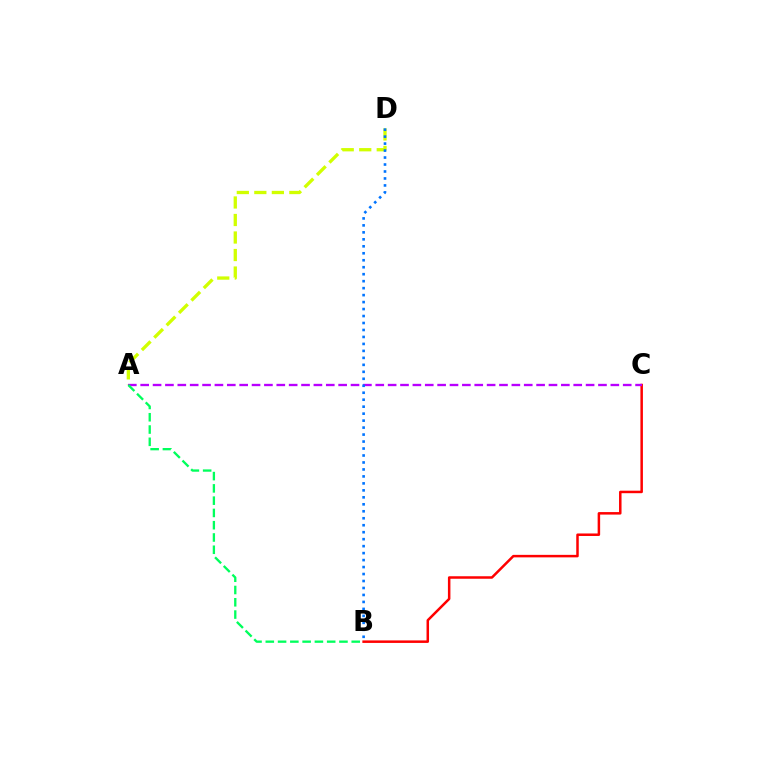{('B', 'C'): [{'color': '#ff0000', 'line_style': 'solid', 'thickness': 1.8}], ('A', 'D'): [{'color': '#d1ff00', 'line_style': 'dashed', 'thickness': 2.38}], ('A', 'C'): [{'color': '#b900ff', 'line_style': 'dashed', 'thickness': 1.68}], ('A', 'B'): [{'color': '#00ff5c', 'line_style': 'dashed', 'thickness': 1.67}], ('B', 'D'): [{'color': '#0074ff', 'line_style': 'dotted', 'thickness': 1.89}]}